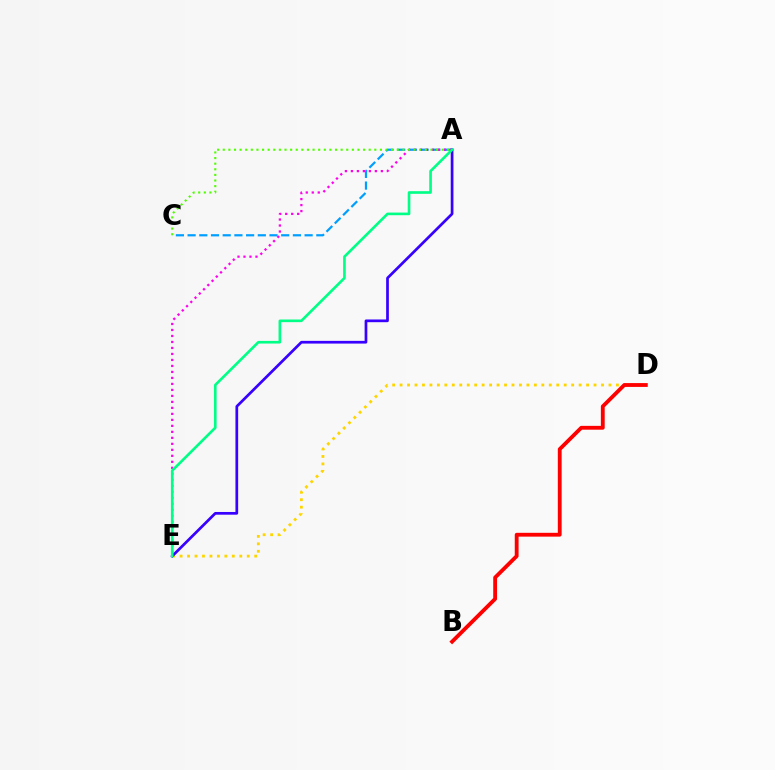{('A', 'C'): [{'color': '#009eff', 'line_style': 'dashed', 'thickness': 1.59}, {'color': '#4fff00', 'line_style': 'dotted', 'thickness': 1.52}], ('A', 'E'): [{'color': '#ff00ed', 'line_style': 'dotted', 'thickness': 1.63}, {'color': '#3700ff', 'line_style': 'solid', 'thickness': 1.95}, {'color': '#00ff86', 'line_style': 'solid', 'thickness': 1.9}], ('D', 'E'): [{'color': '#ffd500', 'line_style': 'dotted', 'thickness': 2.03}], ('B', 'D'): [{'color': '#ff0000', 'line_style': 'solid', 'thickness': 2.76}]}